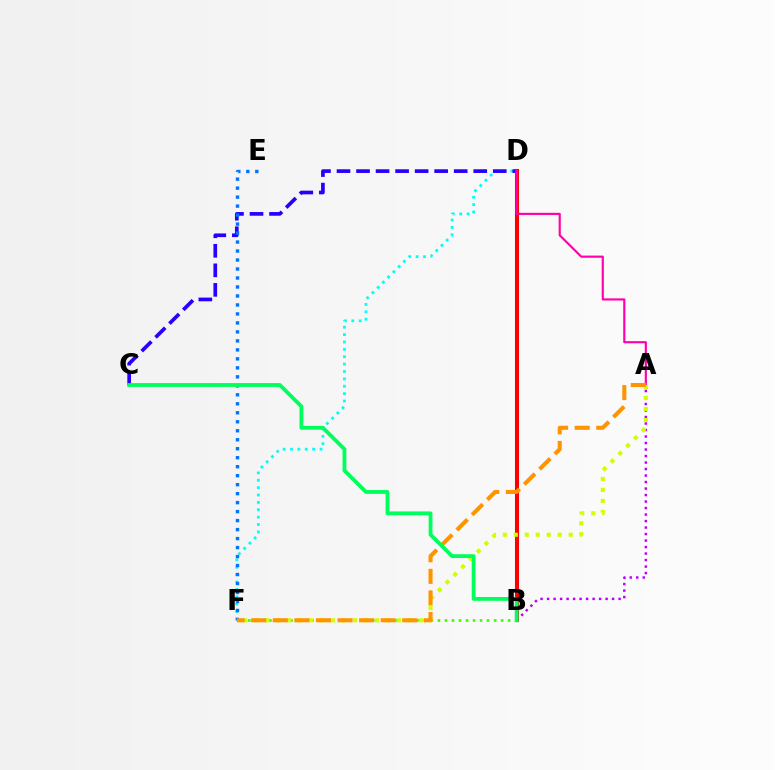{('D', 'F'): [{'color': '#00fff6', 'line_style': 'dotted', 'thickness': 2.01}], ('C', 'D'): [{'color': '#2500ff', 'line_style': 'dashed', 'thickness': 2.65}], ('B', 'D'): [{'color': '#ff0000', 'line_style': 'solid', 'thickness': 2.93}], ('A', 'D'): [{'color': '#ff00ac', 'line_style': 'solid', 'thickness': 1.56}], ('A', 'B'): [{'color': '#b900ff', 'line_style': 'dotted', 'thickness': 1.77}], ('B', 'F'): [{'color': '#3dff00', 'line_style': 'dotted', 'thickness': 1.91}], ('E', 'F'): [{'color': '#0074ff', 'line_style': 'dotted', 'thickness': 2.44}], ('A', 'F'): [{'color': '#d1ff00', 'line_style': 'dotted', 'thickness': 2.98}, {'color': '#ff9400', 'line_style': 'dashed', 'thickness': 2.93}], ('B', 'C'): [{'color': '#00ff5c', 'line_style': 'solid', 'thickness': 2.74}]}